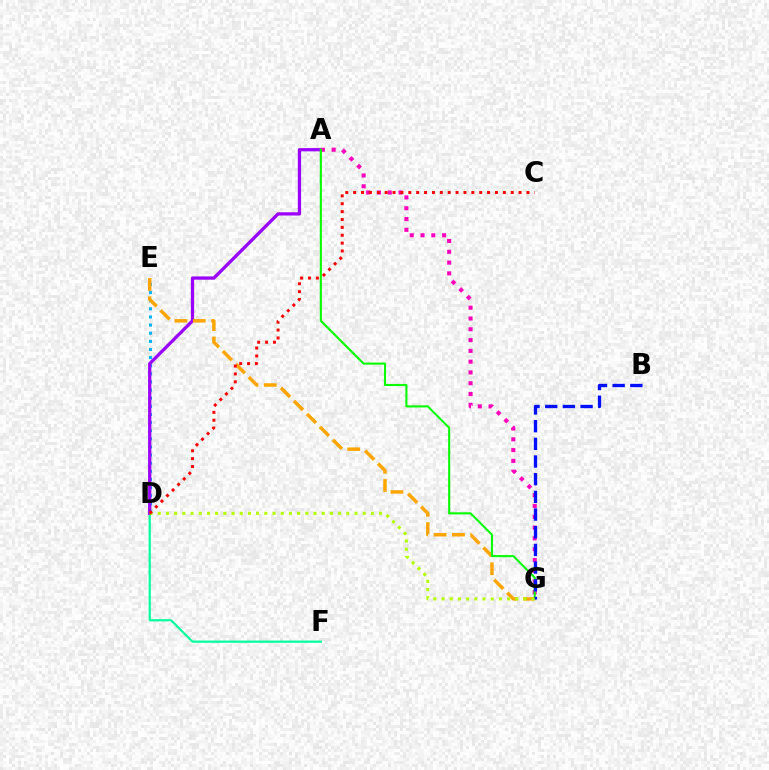{('D', 'E'): [{'color': '#00b5ff', 'line_style': 'dotted', 'thickness': 2.21}], ('D', 'F'): [{'color': '#00ff9d', 'line_style': 'solid', 'thickness': 1.58}], ('A', 'D'): [{'color': '#9b00ff', 'line_style': 'solid', 'thickness': 2.35}], ('A', 'G'): [{'color': '#ff00bd', 'line_style': 'dotted', 'thickness': 2.93}, {'color': '#08ff00', 'line_style': 'solid', 'thickness': 1.51}], ('E', 'G'): [{'color': '#ffa500', 'line_style': 'dashed', 'thickness': 2.49}], ('B', 'G'): [{'color': '#0010ff', 'line_style': 'dashed', 'thickness': 2.4}], ('D', 'G'): [{'color': '#b3ff00', 'line_style': 'dotted', 'thickness': 2.23}], ('C', 'D'): [{'color': '#ff0000', 'line_style': 'dotted', 'thickness': 2.14}]}